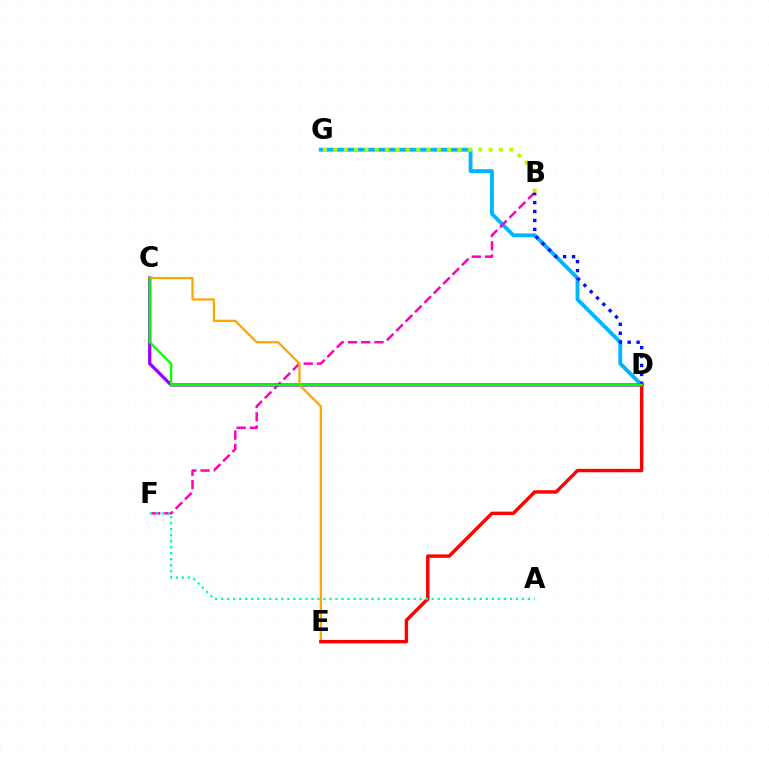{('D', 'G'): [{'color': '#00b5ff', 'line_style': 'solid', 'thickness': 2.77}], ('B', 'F'): [{'color': '#ff00bd', 'line_style': 'dashed', 'thickness': 1.8}], ('B', 'D'): [{'color': '#0010ff', 'line_style': 'dotted', 'thickness': 2.43}], ('C', 'D'): [{'color': '#9b00ff', 'line_style': 'solid', 'thickness': 2.34}, {'color': '#08ff00', 'line_style': 'solid', 'thickness': 1.67}], ('C', 'E'): [{'color': '#ffa500', 'line_style': 'solid', 'thickness': 1.63}], ('D', 'E'): [{'color': '#ff0000', 'line_style': 'solid', 'thickness': 2.46}], ('B', 'G'): [{'color': '#b3ff00', 'line_style': 'dotted', 'thickness': 2.81}], ('A', 'F'): [{'color': '#00ff9d', 'line_style': 'dotted', 'thickness': 1.63}]}